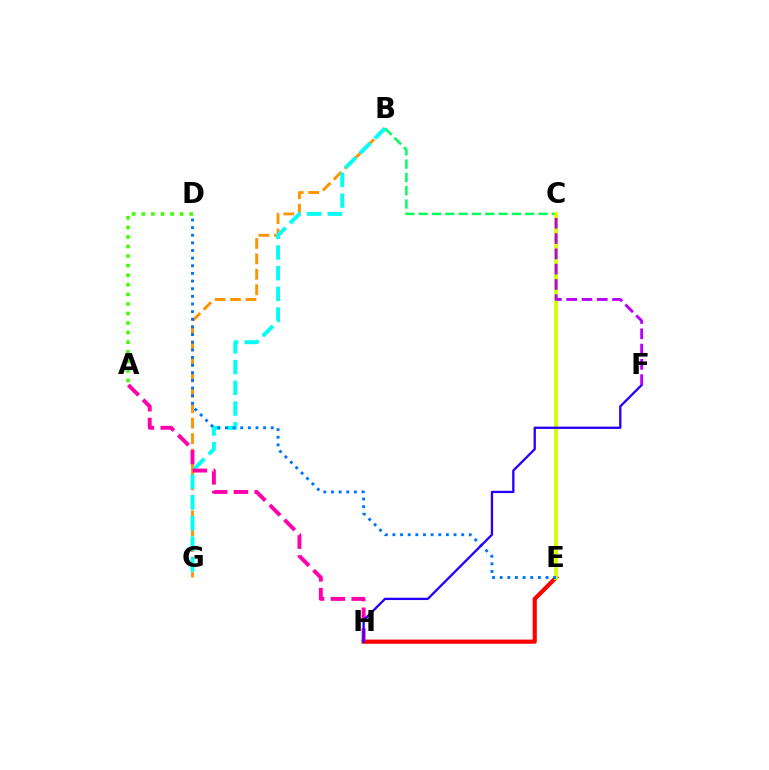{('B', 'G'): [{'color': '#ff9400', 'line_style': 'dashed', 'thickness': 2.1}, {'color': '#00fff6', 'line_style': 'dashed', 'thickness': 2.81}], ('B', 'C'): [{'color': '#00ff5c', 'line_style': 'dashed', 'thickness': 1.81}], ('E', 'H'): [{'color': '#ff0000', 'line_style': 'solid', 'thickness': 2.99}], ('C', 'E'): [{'color': '#d1ff00', 'line_style': 'solid', 'thickness': 2.71}], ('A', 'H'): [{'color': '#ff00ac', 'line_style': 'dashed', 'thickness': 2.83}], ('D', 'E'): [{'color': '#0074ff', 'line_style': 'dotted', 'thickness': 2.08}], ('F', 'H'): [{'color': '#2500ff', 'line_style': 'solid', 'thickness': 1.67}], ('C', 'F'): [{'color': '#b900ff', 'line_style': 'dashed', 'thickness': 2.08}], ('A', 'D'): [{'color': '#3dff00', 'line_style': 'dotted', 'thickness': 2.6}]}